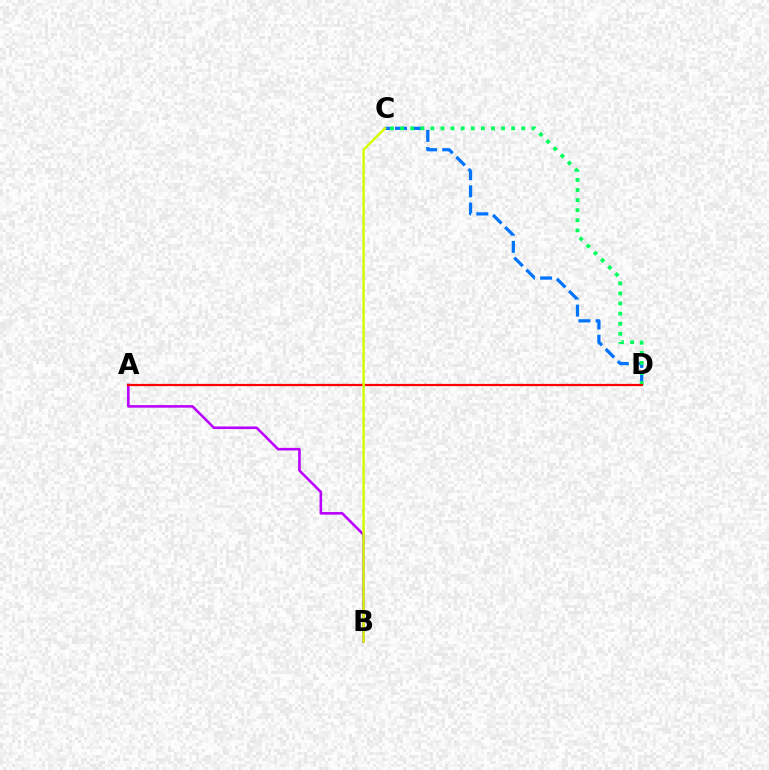{('C', 'D'): [{'color': '#0074ff', 'line_style': 'dashed', 'thickness': 2.33}, {'color': '#00ff5c', 'line_style': 'dotted', 'thickness': 2.74}], ('A', 'B'): [{'color': '#b900ff', 'line_style': 'solid', 'thickness': 1.86}], ('A', 'D'): [{'color': '#ff0000', 'line_style': 'solid', 'thickness': 1.6}], ('B', 'C'): [{'color': '#d1ff00', 'line_style': 'solid', 'thickness': 1.76}]}